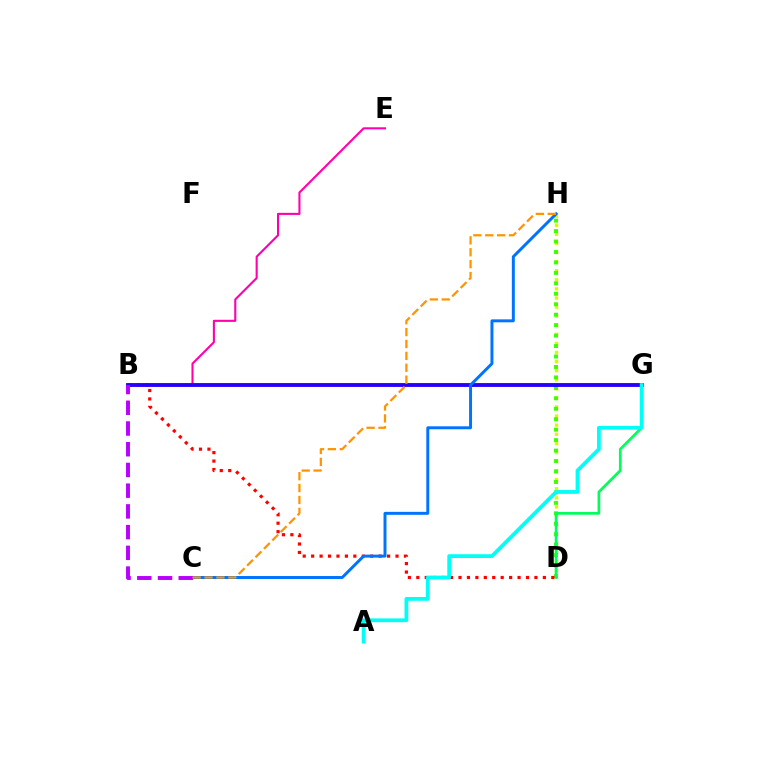{('B', 'E'): [{'color': '#ff00ac', 'line_style': 'solid', 'thickness': 1.51}], ('D', 'H'): [{'color': '#d1ff00', 'line_style': 'dotted', 'thickness': 2.47}, {'color': '#3dff00', 'line_style': 'dotted', 'thickness': 2.84}], ('D', 'G'): [{'color': '#00ff5c', 'line_style': 'solid', 'thickness': 1.96}], ('B', 'D'): [{'color': '#ff0000', 'line_style': 'dotted', 'thickness': 2.29}], ('B', 'G'): [{'color': '#2500ff', 'line_style': 'solid', 'thickness': 2.78}], ('C', 'H'): [{'color': '#0074ff', 'line_style': 'solid', 'thickness': 2.13}, {'color': '#ff9400', 'line_style': 'dashed', 'thickness': 1.62}], ('B', 'C'): [{'color': '#b900ff', 'line_style': 'dashed', 'thickness': 2.82}], ('A', 'G'): [{'color': '#00fff6', 'line_style': 'solid', 'thickness': 2.72}]}